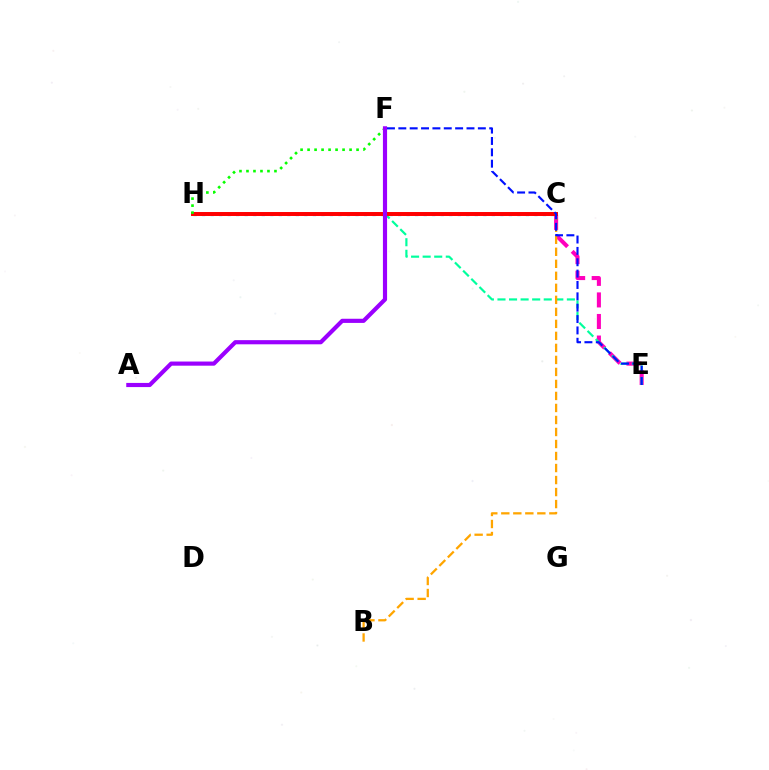{('C', 'H'): [{'color': '#00b5ff', 'line_style': 'dotted', 'thickness': 2.32}, {'color': '#b3ff00', 'line_style': 'dotted', 'thickness': 1.96}, {'color': '#ff0000', 'line_style': 'solid', 'thickness': 2.85}], ('C', 'E'): [{'color': '#ff00bd', 'line_style': 'dashed', 'thickness': 2.93}], ('E', 'H'): [{'color': '#00ff9d', 'line_style': 'dashed', 'thickness': 1.57}], ('B', 'C'): [{'color': '#ffa500', 'line_style': 'dashed', 'thickness': 1.63}], ('F', 'H'): [{'color': '#08ff00', 'line_style': 'dotted', 'thickness': 1.9}], ('A', 'F'): [{'color': '#9b00ff', 'line_style': 'solid', 'thickness': 2.99}], ('E', 'F'): [{'color': '#0010ff', 'line_style': 'dashed', 'thickness': 1.54}]}